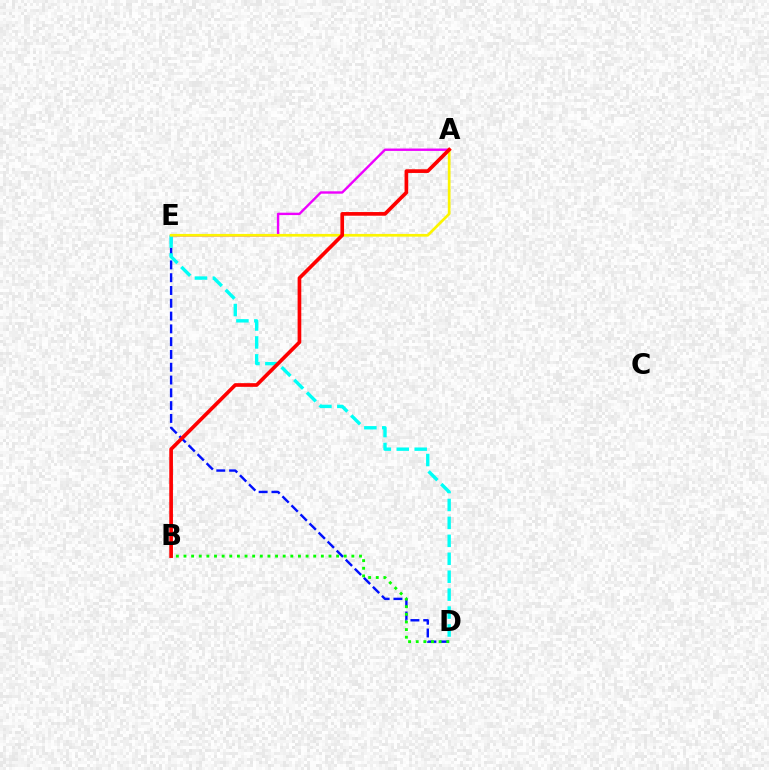{('D', 'E'): [{'color': '#0010ff', 'line_style': 'dashed', 'thickness': 1.74}, {'color': '#00fff6', 'line_style': 'dashed', 'thickness': 2.44}], ('A', 'E'): [{'color': '#ee00ff', 'line_style': 'solid', 'thickness': 1.72}, {'color': '#fcf500', 'line_style': 'solid', 'thickness': 1.96}], ('A', 'B'): [{'color': '#ff0000', 'line_style': 'solid', 'thickness': 2.64}], ('B', 'D'): [{'color': '#08ff00', 'line_style': 'dotted', 'thickness': 2.07}]}